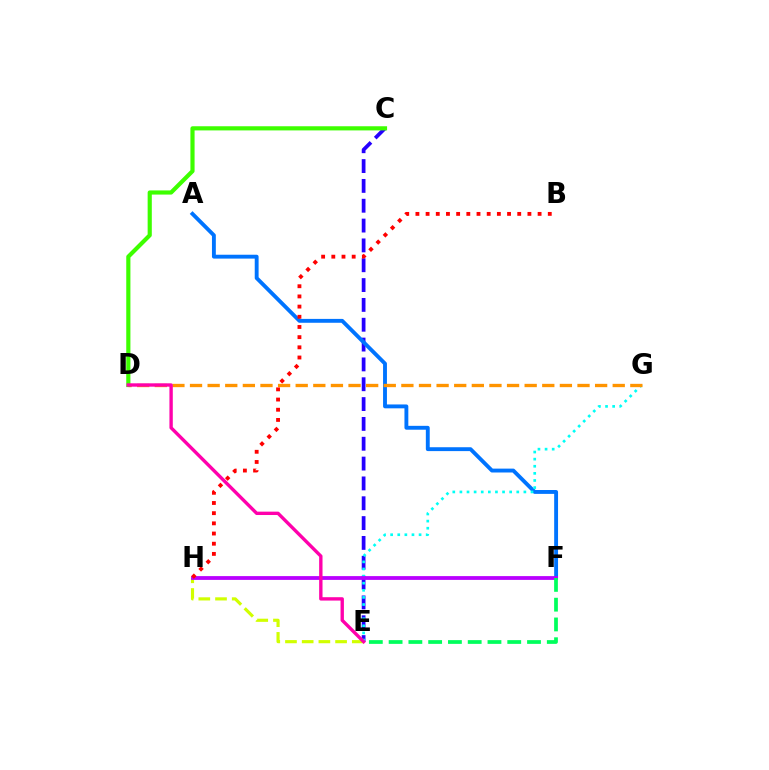{('E', 'H'): [{'color': '#d1ff00', 'line_style': 'dashed', 'thickness': 2.27}], ('C', 'E'): [{'color': '#2500ff', 'line_style': 'dashed', 'thickness': 2.69}], ('A', 'F'): [{'color': '#0074ff', 'line_style': 'solid', 'thickness': 2.79}], ('E', 'G'): [{'color': '#00fff6', 'line_style': 'dotted', 'thickness': 1.93}], ('D', 'G'): [{'color': '#ff9400', 'line_style': 'dashed', 'thickness': 2.39}], ('C', 'D'): [{'color': '#3dff00', 'line_style': 'solid', 'thickness': 2.99}], ('F', 'H'): [{'color': '#b900ff', 'line_style': 'solid', 'thickness': 2.73}], ('D', 'E'): [{'color': '#ff00ac', 'line_style': 'solid', 'thickness': 2.42}], ('B', 'H'): [{'color': '#ff0000', 'line_style': 'dotted', 'thickness': 2.77}], ('E', 'F'): [{'color': '#00ff5c', 'line_style': 'dashed', 'thickness': 2.69}]}